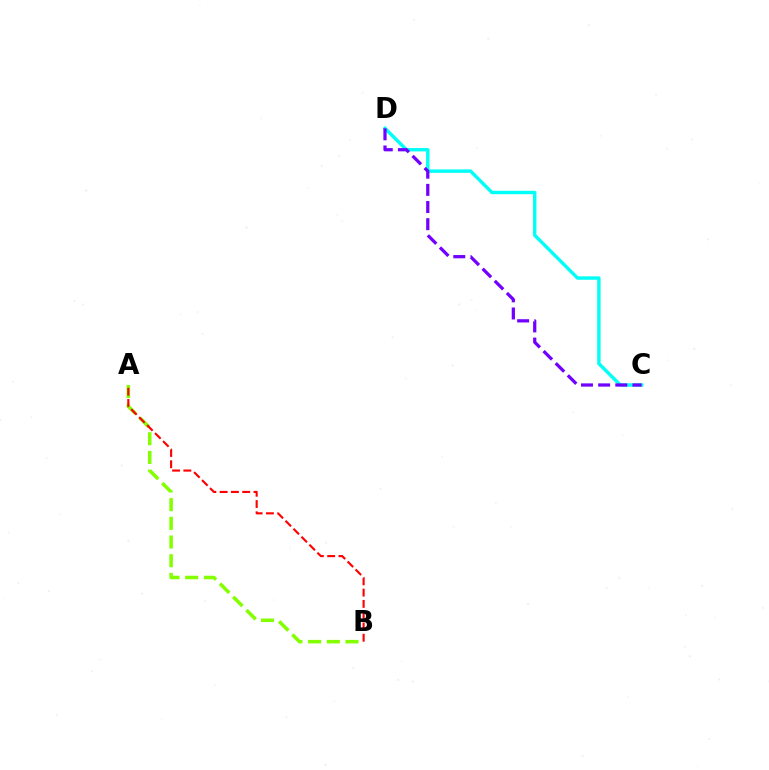{('A', 'B'): [{'color': '#84ff00', 'line_style': 'dashed', 'thickness': 2.54}, {'color': '#ff0000', 'line_style': 'dashed', 'thickness': 1.53}], ('C', 'D'): [{'color': '#00fff6', 'line_style': 'solid', 'thickness': 2.46}, {'color': '#7200ff', 'line_style': 'dashed', 'thickness': 2.33}]}